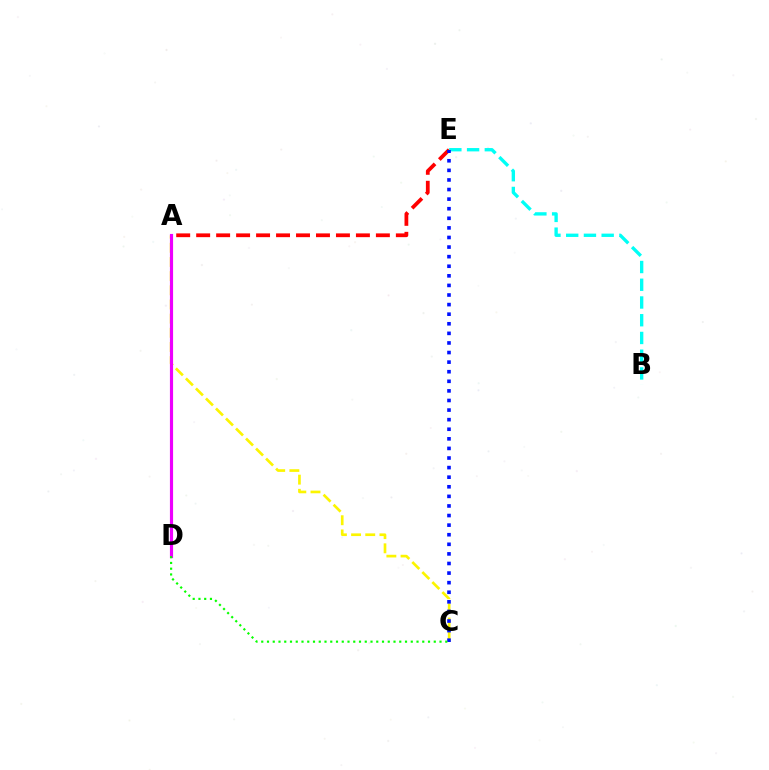{('A', 'E'): [{'color': '#ff0000', 'line_style': 'dashed', 'thickness': 2.71}], ('B', 'E'): [{'color': '#00fff6', 'line_style': 'dashed', 'thickness': 2.41}], ('A', 'C'): [{'color': '#fcf500', 'line_style': 'dashed', 'thickness': 1.92}], ('A', 'D'): [{'color': '#ee00ff', 'line_style': 'solid', 'thickness': 2.27}], ('C', 'E'): [{'color': '#0010ff', 'line_style': 'dotted', 'thickness': 2.61}], ('C', 'D'): [{'color': '#08ff00', 'line_style': 'dotted', 'thickness': 1.56}]}